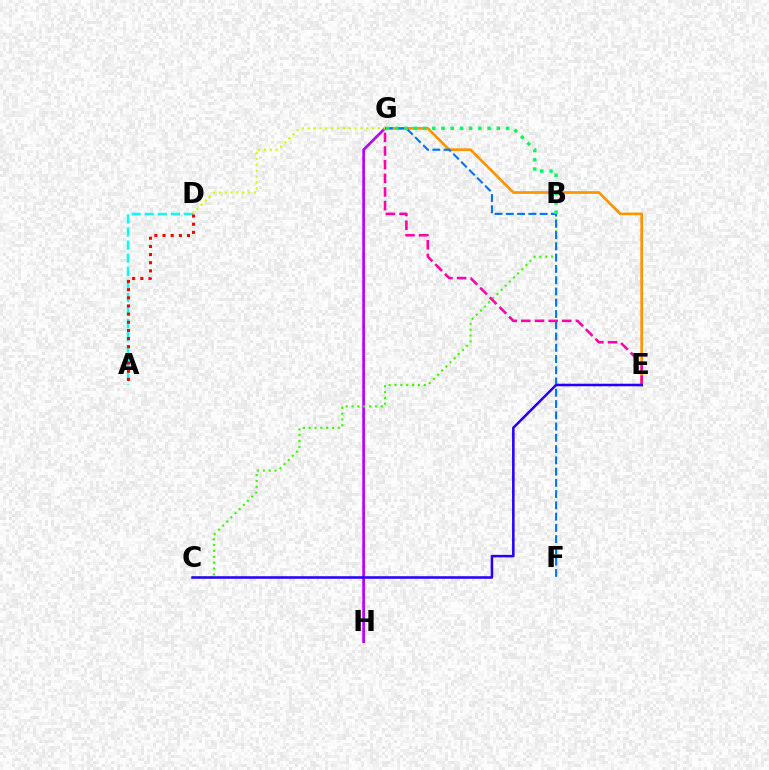{('G', 'H'): [{'color': '#b900ff', 'line_style': 'solid', 'thickness': 1.94}], ('B', 'C'): [{'color': '#3dff00', 'line_style': 'dotted', 'thickness': 1.59}], ('E', 'G'): [{'color': '#ff9400', 'line_style': 'solid', 'thickness': 1.93}, {'color': '#ff00ac', 'line_style': 'dashed', 'thickness': 1.85}], ('D', 'G'): [{'color': '#d1ff00', 'line_style': 'dotted', 'thickness': 1.59}], ('A', 'D'): [{'color': '#00fff6', 'line_style': 'dashed', 'thickness': 1.78}, {'color': '#ff0000', 'line_style': 'dotted', 'thickness': 2.22}], ('F', 'G'): [{'color': '#0074ff', 'line_style': 'dashed', 'thickness': 1.53}], ('B', 'G'): [{'color': '#00ff5c', 'line_style': 'dotted', 'thickness': 2.51}], ('C', 'E'): [{'color': '#2500ff', 'line_style': 'solid', 'thickness': 1.83}]}